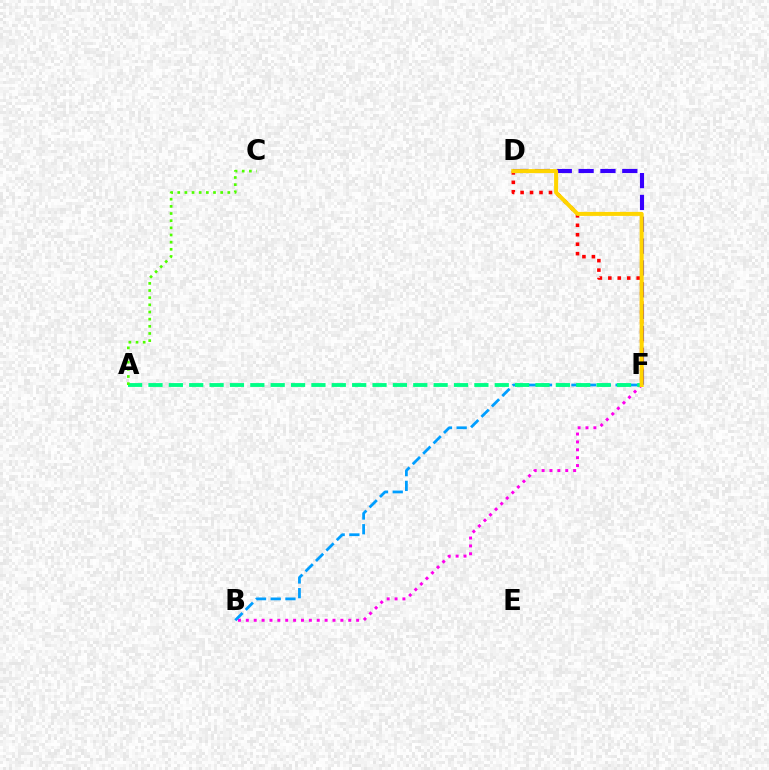{('B', 'F'): [{'color': '#ff00ed', 'line_style': 'dotted', 'thickness': 2.14}, {'color': '#009eff', 'line_style': 'dashed', 'thickness': 2.0}], ('D', 'F'): [{'color': '#3700ff', 'line_style': 'dashed', 'thickness': 2.97}, {'color': '#ff0000', 'line_style': 'dotted', 'thickness': 2.57}, {'color': '#ffd500', 'line_style': 'solid', 'thickness': 2.9}], ('A', 'F'): [{'color': '#00ff86', 'line_style': 'dashed', 'thickness': 2.77}], ('A', 'C'): [{'color': '#4fff00', 'line_style': 'dotted', 'thickness': 1.94}]}